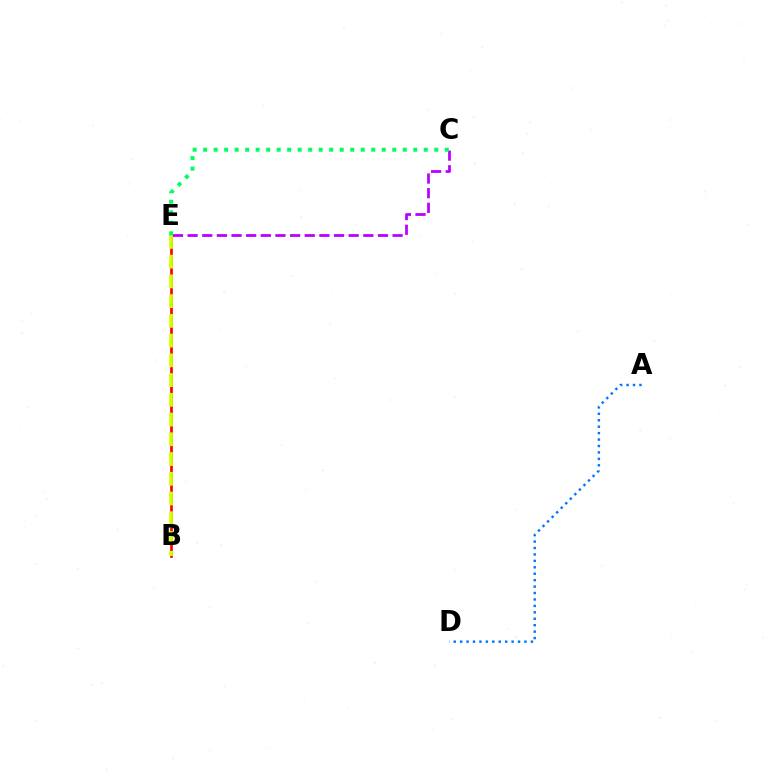{('C', 'E'): [{'color': '#b900ff', 'line_style': 'dashed', 'thickness': 1.99}, {'color': '#00ff5c', 'line_style': 'dotted', 'thickness': 2.85}], ('B', 'E'): [{'color': '#ff0000', 'line_style': 'solid', 'thickness': 1.93}, {'color': '#d1ff00', 'line_style': 'dashed', 'thickness': 2.68}], ('A', 'D'): [{'color': '#0074ff', 'line_style': 'dotted', 'thickness': 1.75}]}